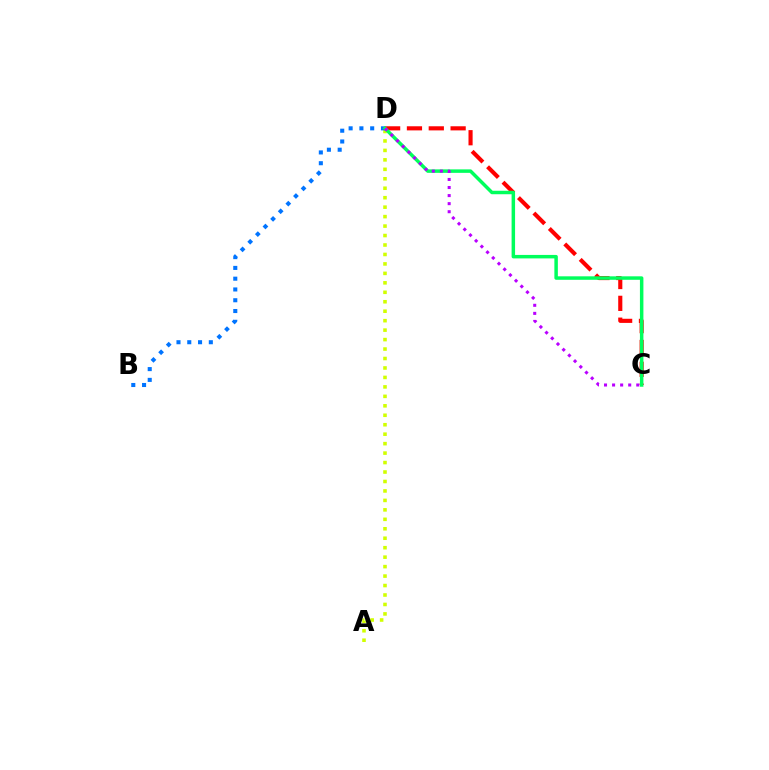{('A', 'D'): [{'color': '#d1ff00', 'line_style': 'dotted', 'thickness': 2.57}], ('C', 'D'): [{'color': '#ff0000', 'line_style': 'dashed', 'thickness': 2.97}, {'color': '#00ff5c', 'line_style': 'solid', 'thickness': 2.51}, {'color': '#b900ff', 'line_style': 'dotted', 'thickness': 2.19}], ('B', 'D'): [{'color': '#0074ff', 'line_style': 'dotted', 'thickness': 2.93}]}